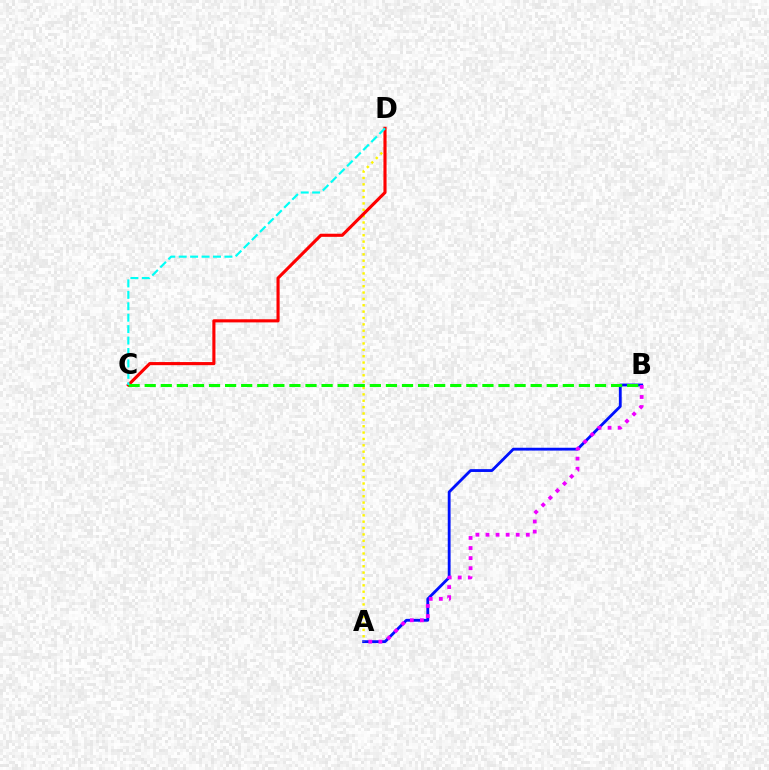{('A', 'B'): [{'color': '#0010ff', 'line_style': 'solid', 'thickness': 2.04}, {'color': '#ee00ff', 'line_style': 'dotted', 'thickness': 2.74}], ('A', 'D'): [{'color': '#fcf500', 'line_style': 'dotted', 'thickness': 1.73}], ('C', 'D'): [{'color': '#ff0000', 'line_style': 'solid', 'thickness': 2.24}, {'color': '#00fff6', 'line_style': 'dashed', 'thickness': 1.55}], ('B', 'C'): [{'color': '#08ff00', 'line_style': 'dashed', 'thickness': 2.18}]}